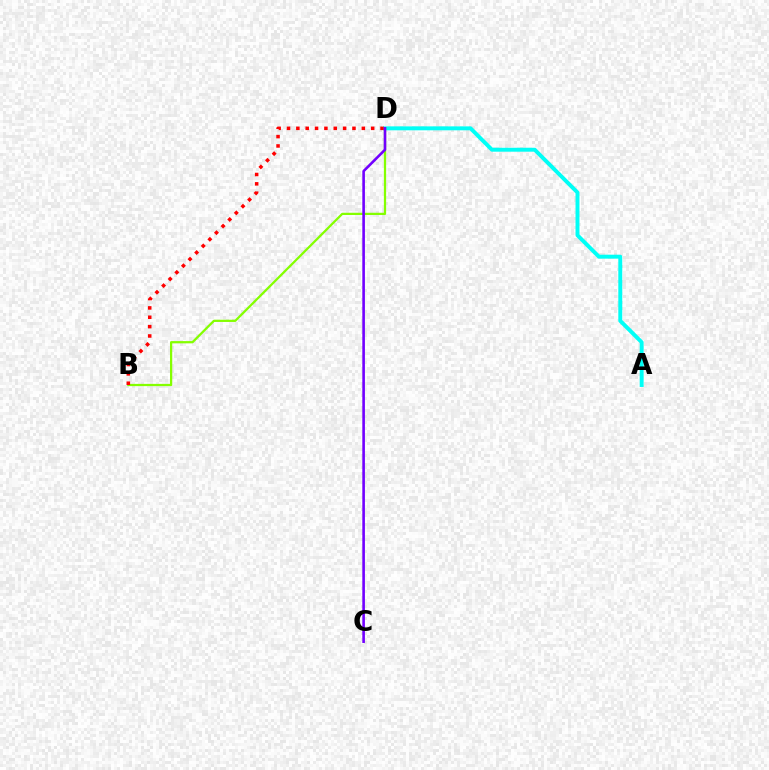{('A', 'D'): [{'color': '#00fff6', 'line_style': 'solid', 'thickness': 2.84}], ('B', 'D'): [{'color': '#84ff00', 'line_style': 'solid', 'thickness': 1.62}, {'color': '#ff0000', 'line_style': 'dotted', 'thickness': 2.54}], ('C', 'D'): [{'color': '#7200ff', 'line_style': 'solid', 'thickness': 1.88}]}